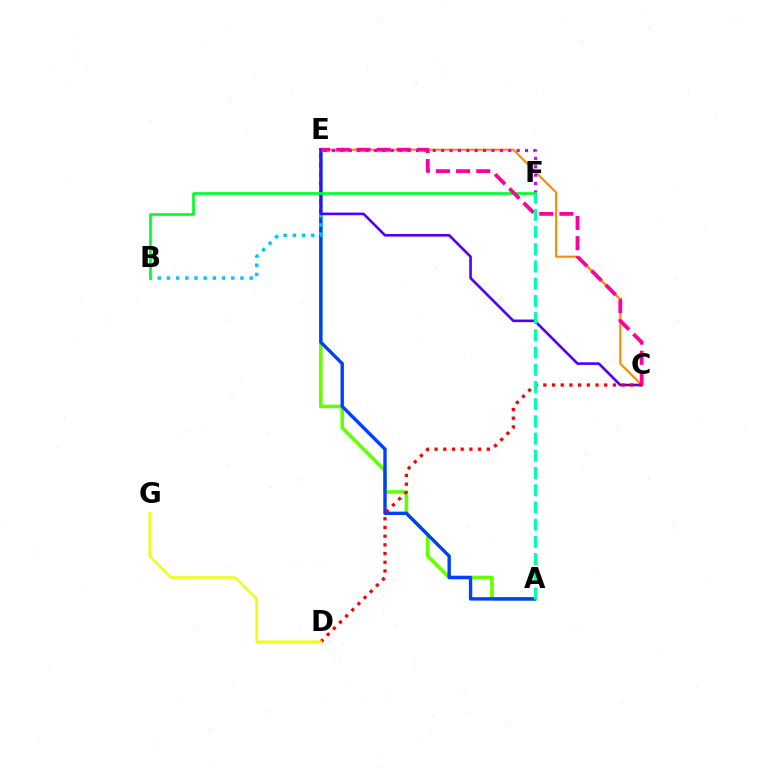{('A', 'E'): [{'color': '#66ff00', 'line_style': 'solid', 'thickness': 2.6}, {'color': '#003fff', 'line_style': 'solid', 'thickness': 2.43}], ('C', 'E'): [{'color': '#ff8800', 'line_style': 'solid', 'thickness': 1.51}, {'color': '#4f00ff', 'line_style': 'solid', 'thickness': 1.88}, {'color': '#ff00a0', 'line_style': 'dashed', 'thickness': 2.74}], ('E', 'F'): [{'color': '#d600ff', 'line_style': 'dotted', 'thickness': 2.28}], ('B', 'E'): [{'color': '#00c7ff', 'line_style': 'dotted', 'thickness': 2.5}], ('B', 'F'): [{'color': '#00ff27', 'line_style': 'solid', 'thickness': 1.93}], ('C', 'D'): [{'color': '#ff0000', 'line_style': 'dotted', 'thickness': 2.36}], ('A', 'F'): [{'color': '#00ffaf', 'line_style': 'dashed', 'thickness': 2.34}], ('D', 'G'): [{'color': '#eeff00', 'line_style': 'solid', 'thickness': 1.75}]}